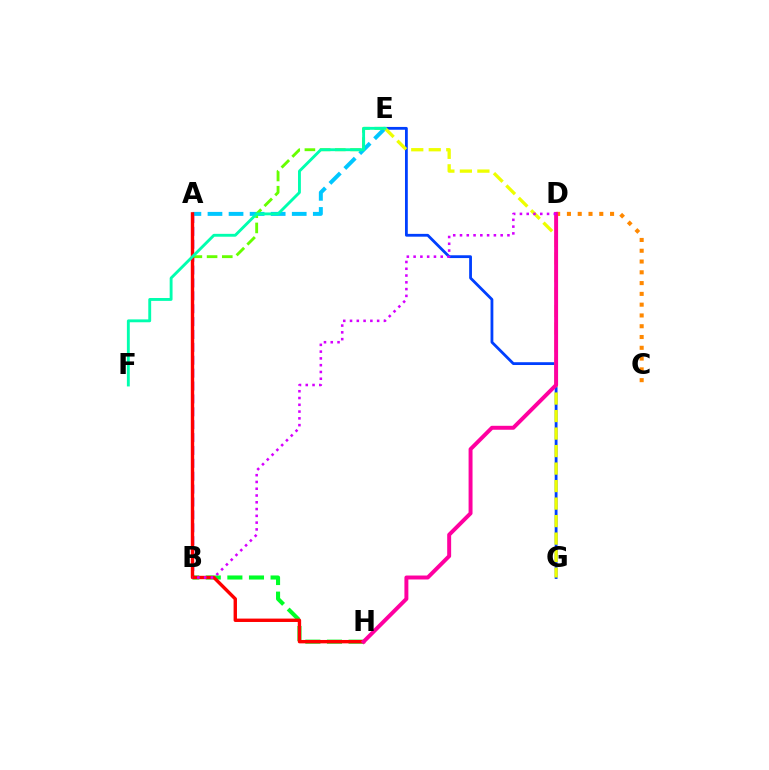{('A', 'B'): [{'color': '#4f00ff', 'line_style': 'dashed', 'thickness': 1.75}], ('E', 'G'): [{'color': '#003fff', 'line_style': 'solid', 'thickness': 2.02}, {'color': '#eeff00', 'line_style': 'dashed', 'thickness': 2.38}], ('C', 'D'): [{'color': '#ff8800', 'line_style': 'dotted', 'thickness': 2.93}], ('B', 'H'): [{'color': '#00ff27', 'line_style': 'dashed', 'thickness': 2.93}], ('A', 'E'): [{'color': '#00c7ff', 'line_style': 'dashed', 'thickness': 2.86}], ('B', 'E'): [{'color': '#66ff00', 'line_style': 'dashed', 'thickness': 2.06}], ('A', 'H'): [{'color': '#ff0000', 'line_style': 'solid', 'thickness': 2.44}], ('E', 'F'): [{'color': '#00ffaf', 'line_style': 'solid', 'thickness': 2.07}], ('D', 'H'): [{'color': '#ff00a0', 'line_style': 'solid', 'thickness': 2.84}], ('B', 'D'): [{'color': '#d600ff', 'line_style': 'dotted', 'thickness': 1.84}]}